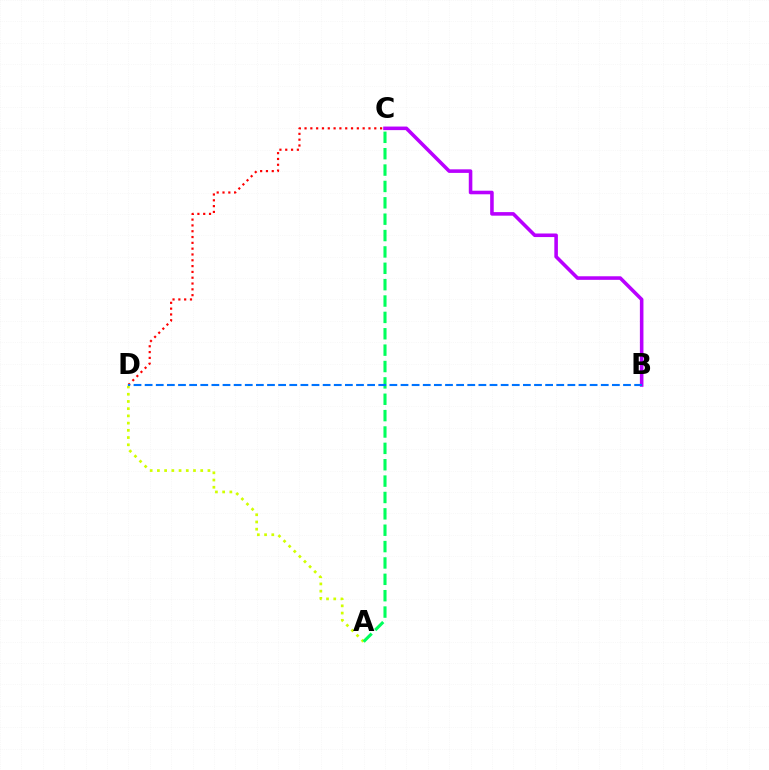{('A', 'D'): [{'color': '#d1ff00', 'line_style': 'dotted', 'thickness': 1.96}], ('C', 'D'): [{'color': '#ff0000', 'line_style': 'dotted', 'thickness': 1.58}], ('B', 'C'): [{'color': '#b900ff', 'line_style': 'solid', 'thickness': 2.57}], ('A', 'C'): [{'color': '#00ff5c', 'line_style': 'dashed', 'thickness': 2.22}], ('B', 'D'): [{'color': '#0074ff', 'line_style': 'dashed', 'thickness': 1.51}]}